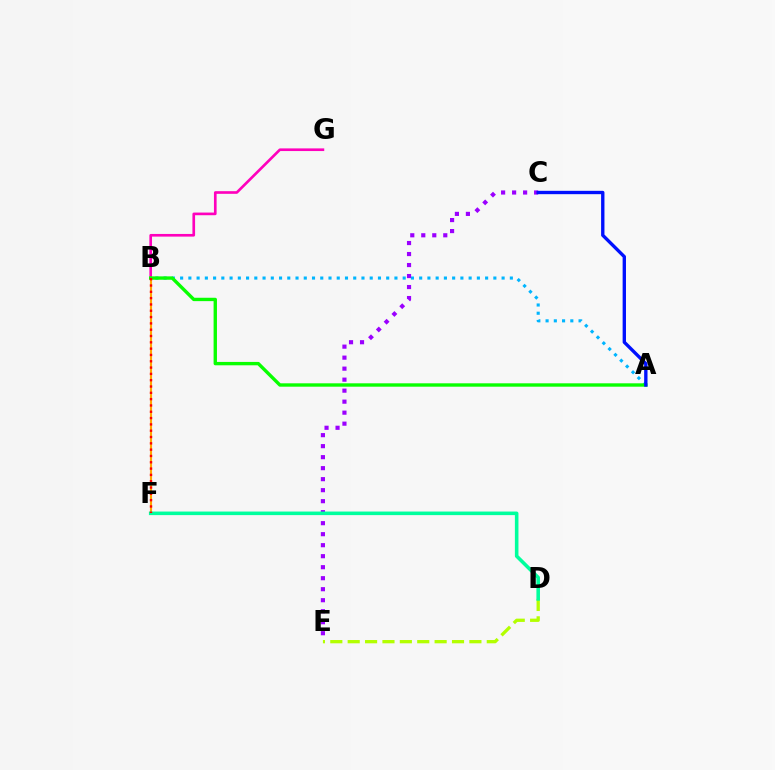{('D', 'E'): [{'color': '#b3ff00', 'line_style': 'dashed', 'thickness': 2.36}], ('B', 'G'): [{'color': '#ff00bd', 'line_style': 'solid', 'thickness': 1.91}], ('B', 'F'): [{'color': '#ffa500', 'line_style': 'solid', 'thickness': 1.51}, {'color': '#ff0000', 'line_style': 'dotted', 'thickness': 1.72}], ('A', 'B'): [{'color': '#00b5ff', 'line_style': 'dotted', 'thickness': 2.24}, {'color': '#08ff00', 'line_style': 'solid', 'thickness': 2.43}], ('C', 'E'): [{'color': '#9b00ff', 'line_style': 'dotted', 'thickness': 2.99}], ('D', 'F'): [{'color': '#00ff9d', 'line_style': 'solid', 'thickness': 2.57}], ('A', 'C'): [{'color': '#0010ff', 'line_style': 'solid', 'thickness': 2.41}]}